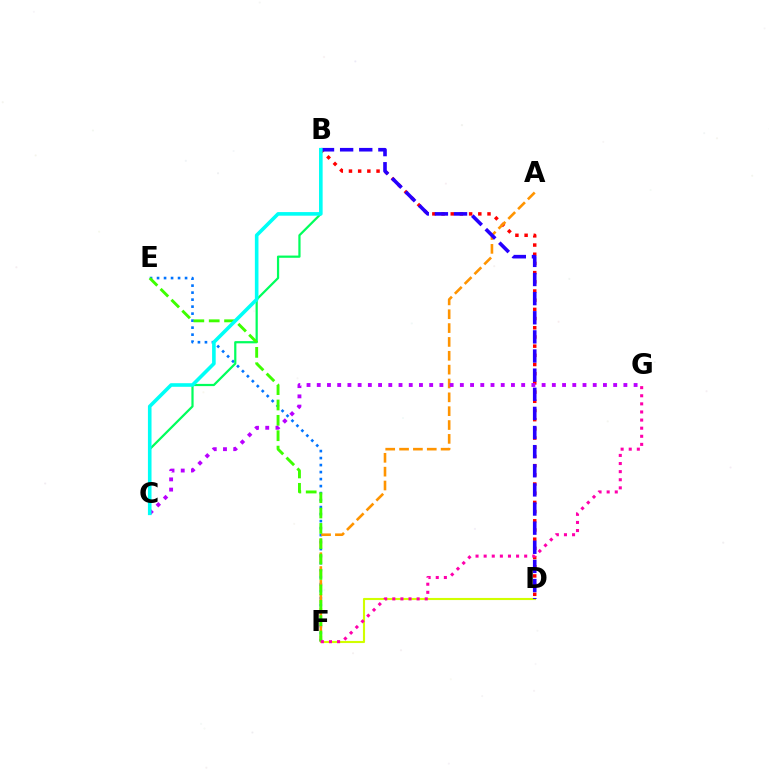{('D', 'F'): [{'color': '#d1ff00', 'line_style': 'solid', 'thickness': 1.52}], ('E', 'F'): [{'color': '#0074ff', 'line_style': 'dotted', 'thickness': 1.9}, {'color': '#3dff00', 'line_style': 'dashed', 'thickness': 2.09}], ('B', 'D'): [{'color': '#ff0000', 'line_style': 'dotted', 'thickness': 2.5}, {'color': '#2500ff', 'line_style': 'dashed', 'thickness': 2.6}], ('B', 'C'): [{'color': '#00ff5c', 'line_style': 'solid', 'thickness': 1.6}, {'color': '#00fff6', 'line_style': 'solid', 'thickness': 2.59}], ('A', 'F'): [{'color': '#ff9400', 'line_style': 'dashed', 'thickness': 1.88}], ('F', 'G'): [{'color': '#ff00ac', 'line_style': 'dotted', 'thickness': 2.2}], ('C', 'G'): [{'color': '#b900ff', 'line_style': 'dotted', 'thickness': 2.78}]}